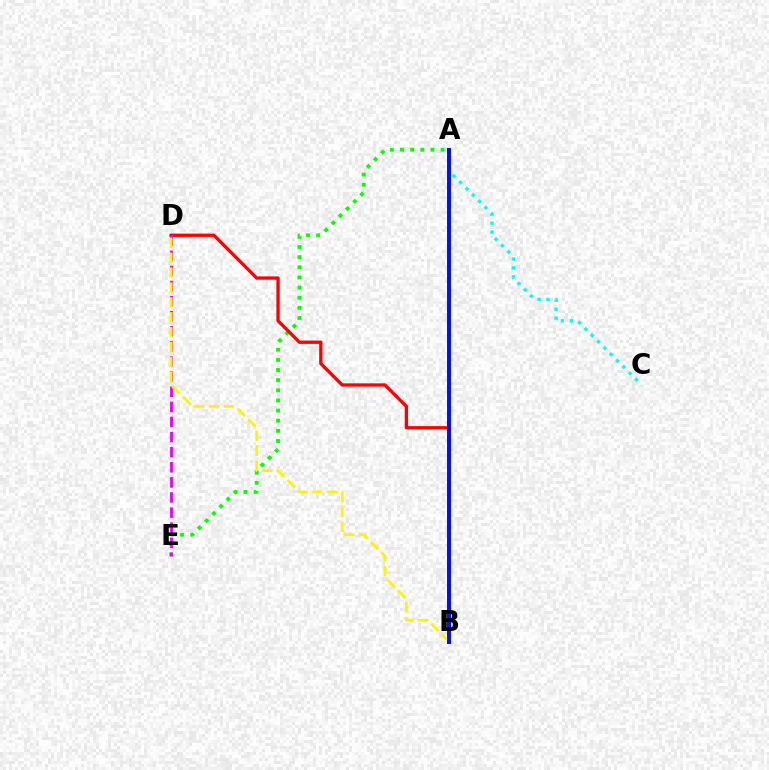{('A', 'C'): [{'color': '#00fff6', 'line_style': 'dotted', 'thickness': 2.43}], ('A', 'E'): [{'color': '#08ff00', 'line_style': 'dotted', 'thickness': 2.76}], ('B', 'D'): [{'color': '#ff0000', 'line_style': 'solid', 'thickness': 2.37}, {'color': '#fcf500', 'line_style': 'dashed', 'thickness': 2.03}], ('D', 'E'): [{'color': '#ee00ff', 'line_style': 'dashed', 'thickness': 2.05}], ('A', 'B'): [{'color': '#0010ff', 'line_style': 'solid', 'thickness': 2.85}]}